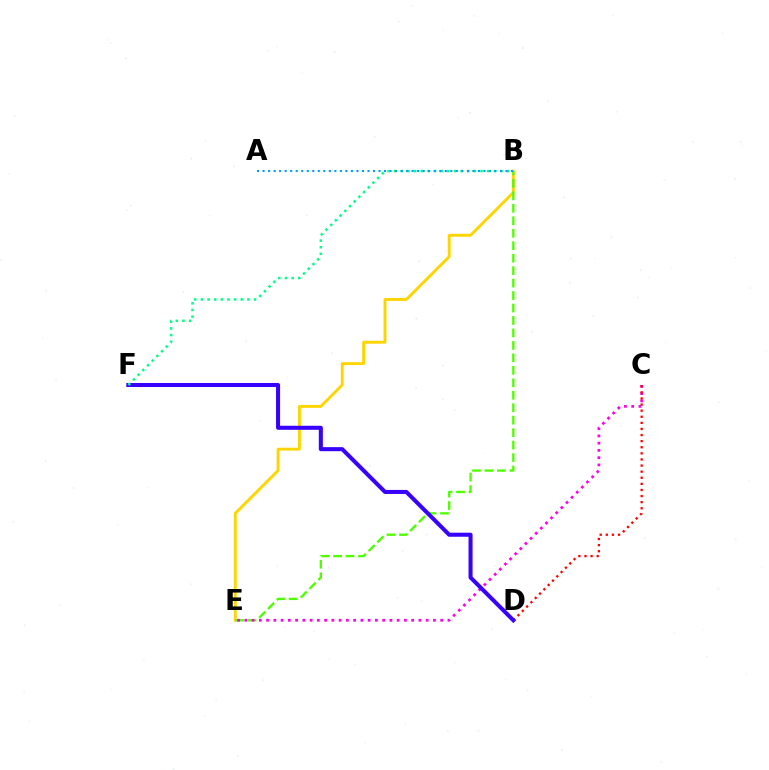{('B', 'E'): [{'color': '#ffd500', 'line_style': 'solid', 'thickness': 2.08}, {'color': '#4fff00', 'line_style': 'dashed', 'thickness': 1.69}], ('C', 'E'): [{'color': '#ff00ed', 'line_style': 'dotted', 'thickness': 1.97}], ('C', 'D'): [{'color': '#ff0000', 'line_style': 'dotted', 'thickness': 1.66}], ('D', 'F'): [{'color': '#3700ff', 'line_style': 'solid', 'thickness': 2.91}], ('B', 'F'): [{'color': '#00ff86', 'line_style': 'dotted', 'thickness': 1.8}], ('A', 'B'): [{'color': '#009eff', 'line_style': 'dotted', 'thickness': 1.5}]}